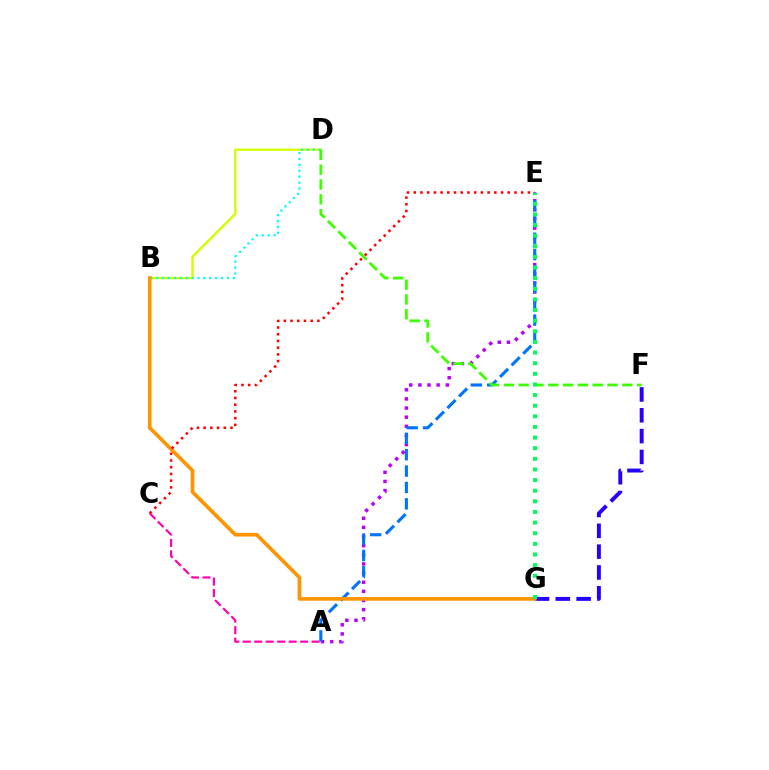{('B', 'D'): [{'color': '#d1ff00', 'line_style': 'solid', 'thickness': 1.72}, {'color': '#00fff6', 'line_style': 'dotted', 'thickness': 1.61}], ('F', 'G'): [{'color': '#2500ff', 'line_style': 'dashed', 'thickness': 2.83}], ('A', 'E'): [{'color': '#b900ff', 'line_style': 'dotted', 'thickness': 2.48}, {'color': '#0074ff', 'line_style': 'dashed', 'thickness': 2.22}], ('A', 'C'): [{'color': '#ff00ac', 'line_style': 'dashed', 'thickness': 1.56}], ('D', 'F'): [{'color': '#3dff00', 'line_style': 'dashed', 'thickness': 2.01}], ('B', 'G'): [{'color': '#ff9400', 'line_style': 'solid', 'thickness': 2.64}], ('C', 'E'): [{'color': '#ff0000', 'line_style': 'dotted', 'thickness': 1.82}], ('E', 'G'): [{'color': '#00ff5c', 'line_style': 'dotted', 'thickness': 2.89}]}